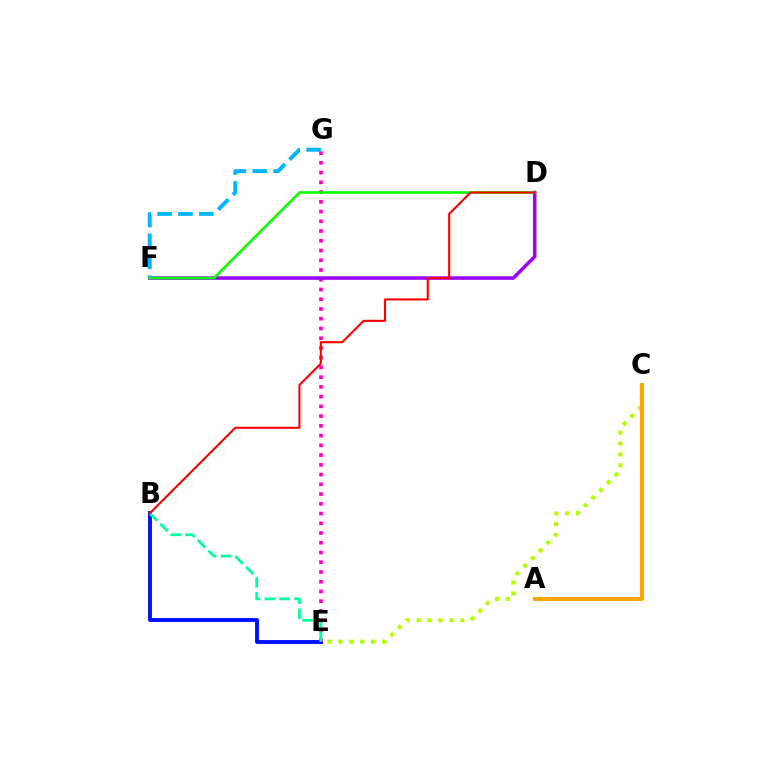{('B', 'E'): [{'color': '#0010ff', 'line_style': 'solid', 'thickness': 2.8}, {'color': '#00ff9d', 'line_style': 'dashed', 'thickness': 2.01}], ('E', 'G'): [{'color': '#ff00bd', 'line_style': 'dotted', 'thickness': 2.65}], ('C', 'E'): [{'color': '#b3ff00', 'line_style': 'dotted', 'thickness': 2.96}], ('D', 'F'): [{'color': '#9b00ff', 'line_style': 'solid', 'thickness': 2.53}, {'color': '#08ff00', 'line_style': 'solid', 'thickness': 1.86}], ('F', 'G'): [{'color': '#00b5ff', 'line_style': 'dashed', 'thickness': 2.84}], ('A', 'C'): [{'color': '#ffa500', 'line_style': 'solid', 'thickness': 2.84}], ('B', 'D'): [{'color': '#ff0000', 'line_style': 'solid', 'thickness': 1.5}]}